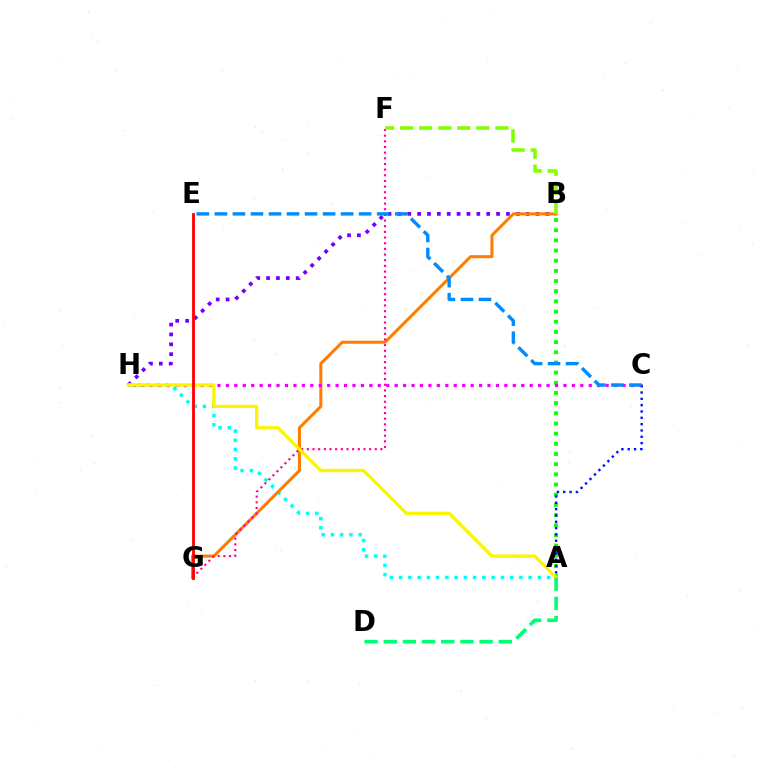{('B', 'H'): [{'color': '#7200ff', 'line_style': 'dotted', 'thickness': 2.68}], ('A', 'H'): [{'color': '#00fff6', 'line_style': 'dotted', 'thickness': 2.51}, {'color': '#fcf500', 'line_style': 'solid', 'thickness': 2.37}], ('B', 'G'): [{'color': '#ff7c00', 'line_style': 'solid', 'thickness': 2.18}], ('A', 'B'): [{'color': '#08ff00', 'line_style': 'dotted', 'thickness': 2.76}], ('C', 'H'): [{'color': '#ee00ff', 'line_style': 'dotted', 'thickness': 2.29}], ('A', 'C'): [{'color': '#0010ff', 'line_style': 'dotted', 'thickness': 1.72}], ('F', 'G'): [{'color': '#ff0094', 'line_style': 'dotted', 'thickness': 1.54}], ('B', 'F'): [{'color': '#84ff00', 'line_style': 'dashed', 'thickness': 2.59}], ('C', 'E'): [{'color': '#008cff', 'line_style': 'dashed', 'thickness': 2.45}], ('E', 'G'): [{'color': '#ff0000', 'line_style': 'solid', 'thickness': 2.02}], ('A', 'D'): [{'color': '#00ff74', 'line_style': 'dashed', 'thickness': 2.6}]}